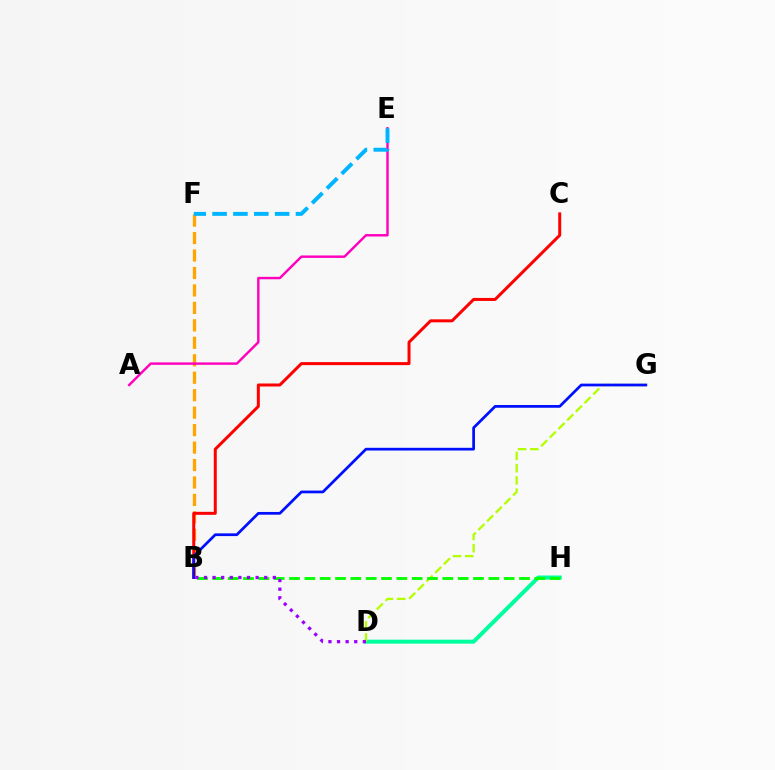{('D', 'H'): [{'color': '#00ff9d', 'line_style': 'solid', 'thickness': 2.88}], ('D', 'G'): [{'color': '#b3ff00', 'line_style': 'dashed', 'thickness': 1.66}], ('B', 'H'): [{'color': '#08ff00', 'line_style': 'dashed', 'thickness': 2.08}], ('B', 'F'): [{'color': '#ffa500', 'line_style': 'dashed', 'thickness': 2.37}], ('B', 'C'): [{'color': '#ff0000', 'line_style': 'solid', 'thickness': 2.16}], ('B', 'G'): [{'color': '#0010ff', 'line_style': 'solid', 'thickness': 1.97}], ('A', 'E'): [{'color': '#ff00bd', 'line_style': 'solid', 'thickness': 1.75}], ('B', 'D'): [{'color': '#9b00ff', 'line_style': 'dotted', 'thickness': 2.34}], ('E', 'F'): [{'color': '#00b5ff', 'line_style': 'dashed', 'thickness': 2.83}]}